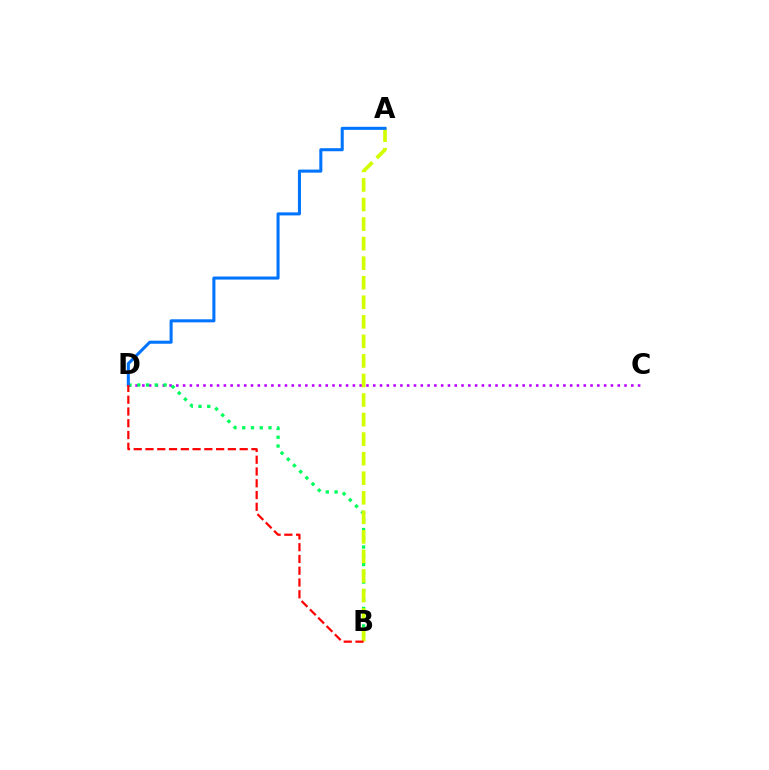{('C', 'D'): [{'color': '#b900ff', 'line_style': 'dotted', 'thickness': 1.85}], ('B', 'D'): [{'color': '#00ff5c', 'line_style': 'dotted', 'thickness': 2.38}, {'color': '#ff0000', 'line_style': 'dashed', 'thickness': 1.6}], ('A', 'B'): [{'color': '#d1ff00', 'line_style': 'dashed', 'thickness': 2.66}], ('A', 'D'): [{'color': '#0074ff', 'line_style': 'solid', 'thickness': 2.19}]}